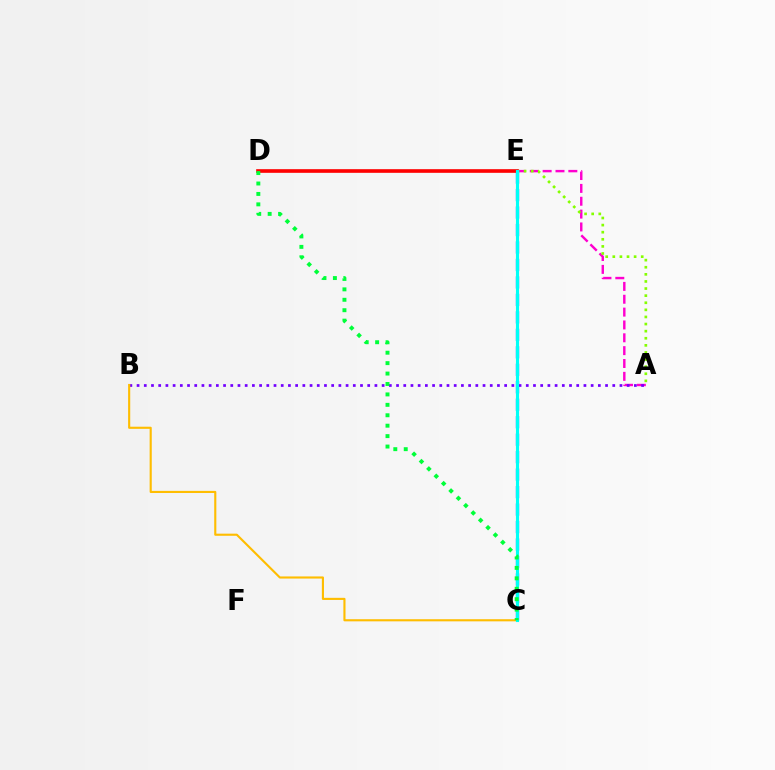{('C', 'E'): [{'color': '#004bff', 'line_style': 'dashed', 'thickness': 2.37}, {'color': '#00fff6', 'line_style': 'solid', 'thickness': 2.25}], ('A', 'E'): [{'color': '#ff00cf', 'line_style': 'dashed', 'thickness': 1.75}, {'color': '#84ff00', 'line_style': 'dotted', 'thickness': 1.93}], ('A', 'B'): [{'color': '#7200ff', 'line_style': 'dotted', 'thickness': 1.96}], ('D', 'E'): [{'color': '#ff0000', 'line_style': 'solid', 'thickness': 2.62}], ('B', 'C'): [{'color': '#ffbd00', 'line_style': 'solid', 'thickness': 1.53}], ('C', 'D'): [{'color': '#00ff39', 'line_style': 'dotted', 'thickness': 2.83}]}